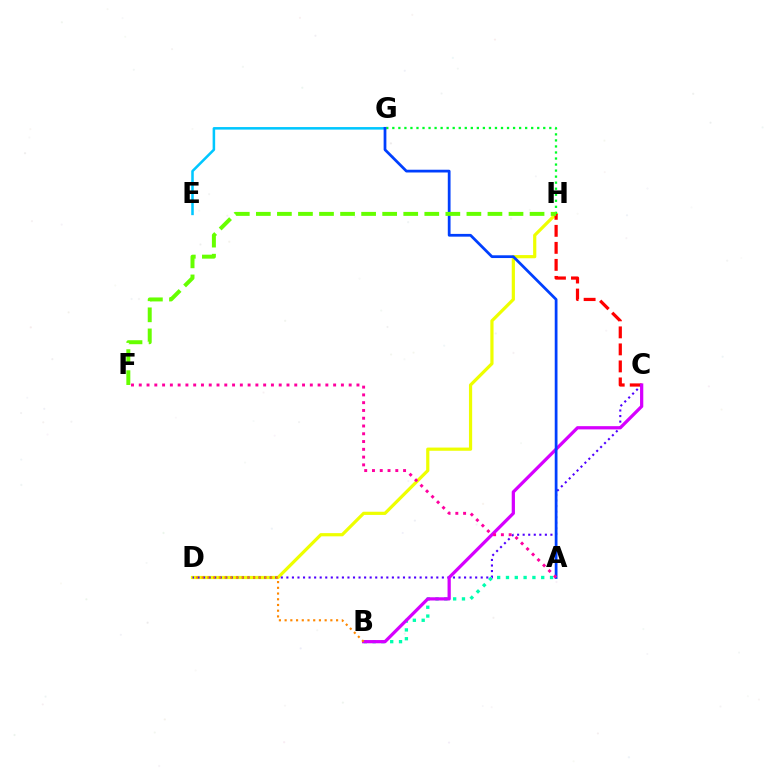{('D', 'H'): [{'color': '#eeff00', 'line_style': 'solid', 'thickness': 2.3}], ('A', 'B'): [{'color': '#00ffaf', 'line_style': 'dotted', 'thickness': 2.39}], ('C', 'H'): [{'color': '#ff0000', 'line_style': 'dashed', 'thickness': 2.31}], ('E', 'G'): [{'color': '#00c7ff', 'line_style': 'solid', 'thickness': 1.83}], ('G', 'H'): [{'color': '#00ff27', 'line_style': 'dotted', 'thickness': 1.64}], ('C', 'D'): [{'color': '#4f00ff', 'line_style': 'dotted', 'thickness': 1.51}], ('B', 'C'): [{'color': '#d600ff', 'line_style': 'solid', 'thickness': 2.33}], ('A', 'G'): [{'color': '#003fff', 'line_style': 'solid', 'thickness': 1.98}], ('B', 'D'): [{'color': '#ff8800', 'line_style': 'dotted', 'thickness': 1.55}], ('F', 'H'): [{'color': '#66ff00', 'line_style': 'dashed', 'thickness': 2.86}], ('A', 'F'): [{'color': '#ff00a0', 'line_style': 'dotted', 'thickness': 2.11}]}